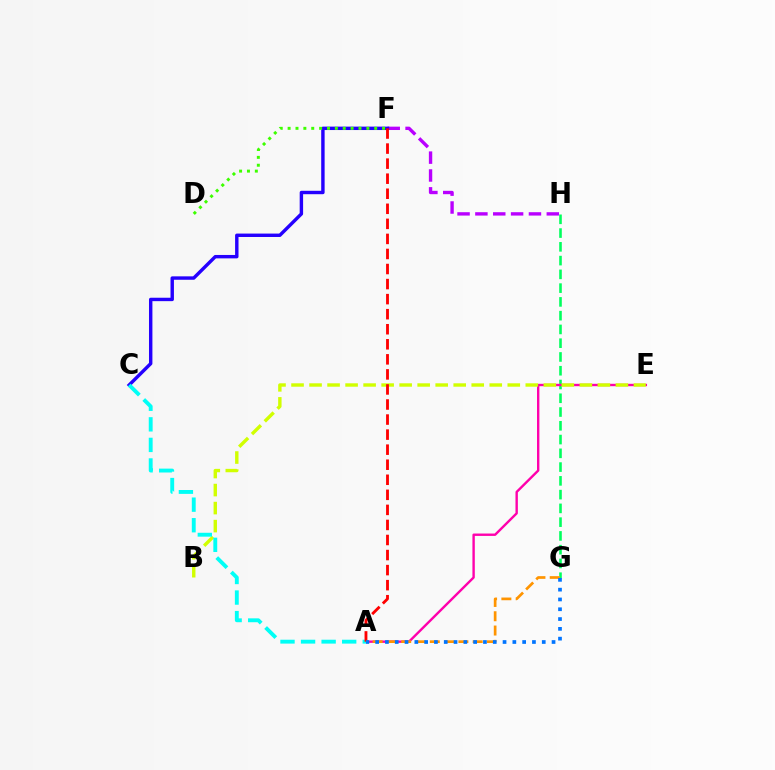{('G', 'H'): [{'color': '#00ff5c', 'line_style': 'dashed', 'thickness': 1.87}], ('F', 'H'): [{'color': '#b900ff', 'line_style': 'dashed', 'thickness': 2.42}], ('A', 'E'): [{'color': '#ff00ac', 'line_style': 'solid', 'thickness': 1.72}], ('B', 'E'): [{'color': '#d1ff00', 'line_style': 'dashed', 'thickness': 2.45}], ('C', 'F'): [{'color': '#2500ff', 'line_style': 'solid', 'thickness': 2.46}], ('A', 'C'): [{'color': '#00fff6', 'line_style': 'dashed', 'thickness': 2.79}], ('A', 'G'): [{'color': '#ff9400', 'line_style': 'dashed', 'thickness': 1.94}, {'color': '#0074ff', 'line_style': 'dotted', 'thickness': 2.66}], ('D', 'F'): [{'color': '#3dff00', 'line_style': 'dotted', 'thickness': 2.14}], ('A', 'F'): [{'color': '#ff0000', 'line_style': 'dashed', 'thickness': 2.05}]}